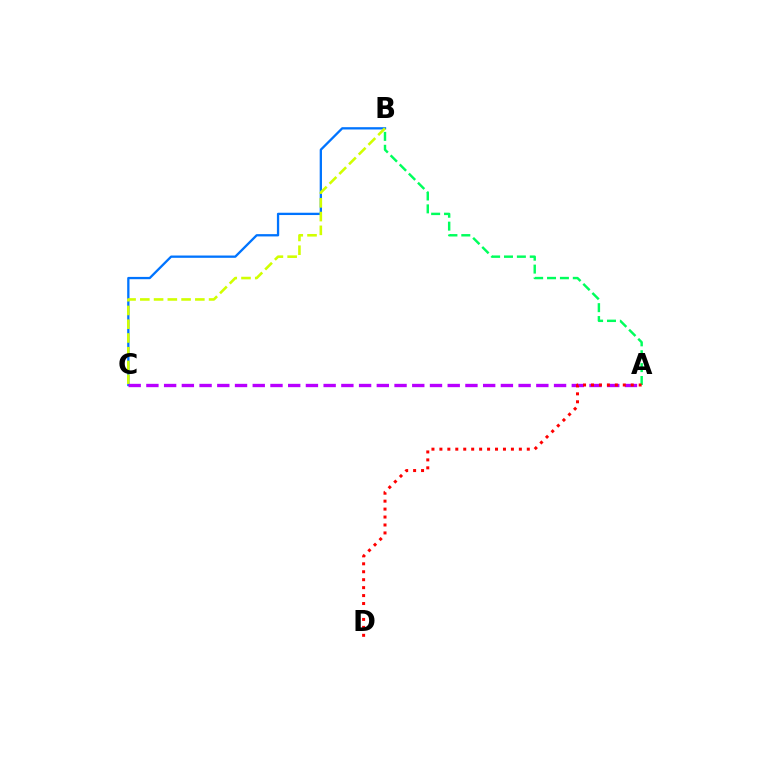{('B', 'C'): [{'color': '#0074ff', 'line_style': 'solid', 'thickness': 1.66}, {'color': '#d1ff00', 'line_style': 'dashed', 'thickness': 1.87}], ('A', 'C'): [{'color': '#b900ff', 'line_style': 'dashed', 'thickness': 2.41}], ('A', 'B'): [{'color': '#00ff5c', 'line_style': 'dashed', 'thickness': 1.75}], ('A', 'D'): [{'color': '#ff0000', 'line_style': 'dotted', 'thickness': 2.16}]}